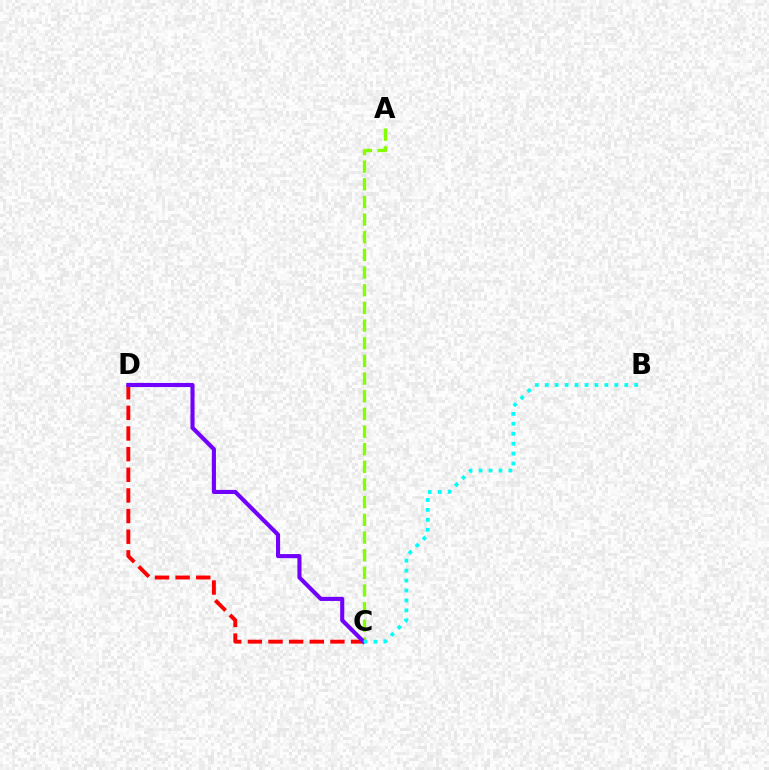{('A', 'C'): [{'color': '#84ff00', 'line_style': 'dashed', 'thickness': 2.4}], ('C', 'D'): [{'color': '#ff0000', 'line_style': 'dashed', 'thickness': 2.8}, {'color': '#7200ff', 'line_style': 'solid', 'thickness': 2.95}], ('B', 'C'): [{'color': '#00fff6', 'line_style': 'dotted', 'thickness': 2.7}]}